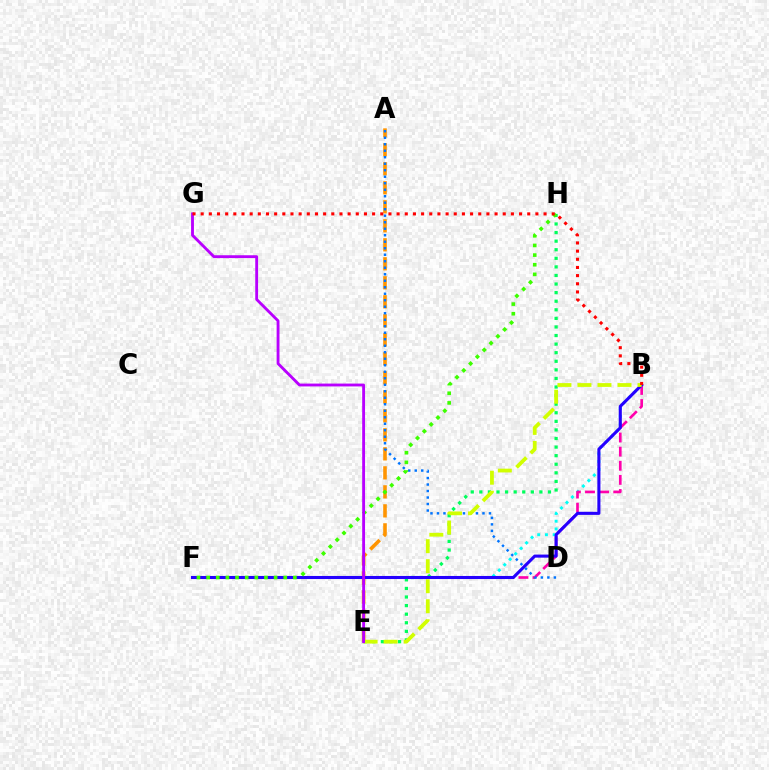{('E', 'H'): [{'color': '#00ff5c', 'line_style': 'dotted', 'thickness': 2.33}], ('B', 'F'): [{'color': '#00fff6', 'line_style': 'dotted', 'thickness': 2.1}, {'color': '#ff00ac', 'line_style': 'dashed', 'thickness': 1.92}, {'color': '#2500ff', 'line_style': 'solid', 'thickness': 2.21}], ('A', 'E'): [{'color': '#ff9400', 'line_style': 'dashed', 'thickness': 2.58}], ('A', 'D'): [{'color': '#0074ff', 'line_style': 'dotted', 'thickness': 1.77}], ('B', 'E'): [{'color': '#d1ff00', 'line_style': 'dashed', 'thickness': 2.72}], ('F', 'H'): [{'color': '#3dff00', 'line_style': 'dotted', 'thickness': 2.62}], ('E', 'G'): [{'color': '#b900ff', 'line_style': 'solid', 'thickness': 2.05}], ('B', 'G'): [{'color': '#ff0000', 'line_style': 'dotted', 'thickness': 2.22}]}